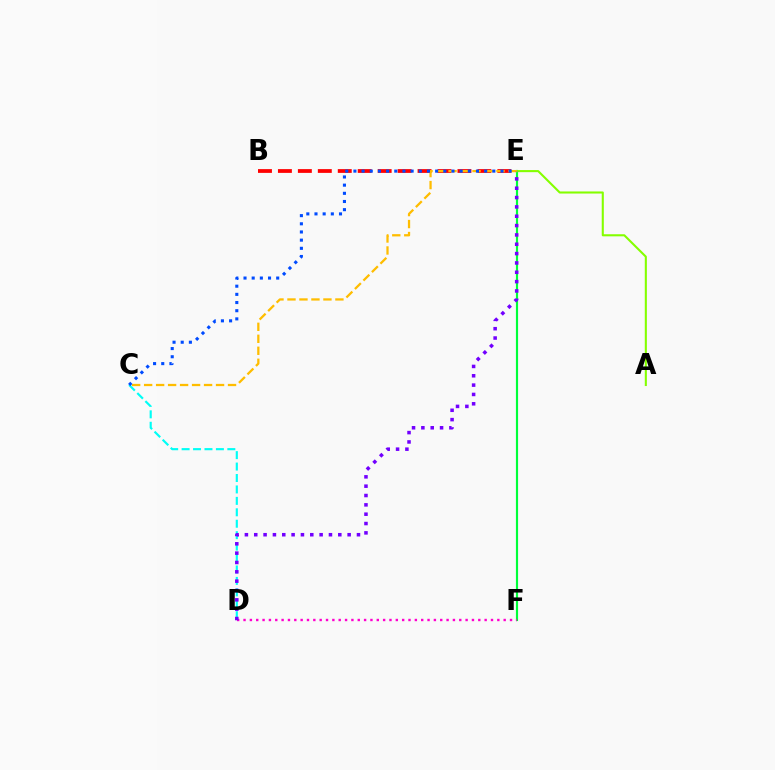{('E', 'F'): [{'color': '#00ff39', 'line_style': 'solid', 'thickness': 1.56}], ('B', 'E'): [{'color': '#ff0000', 'line_style': 'dashed', 'thickness': 2.71}], ('A', 'E'): [{'color': '#84ff00', 'line_style': 'solid', 'thickness': 1.5}], ('C', 'D'): [{'color': '#00fff6', 'line_style': 'dashed', 'thickness': 1.55}], ('C', 'E'): [{'color': '#ffbd00', 'line_style': 'dashed', 'thickness': 1.63}, {'color': '#004bff', 'line_style': 'dotted', 'thickness': 2.22}], ('D', 'F'): [{'color': '#ff00cf', 'line_style': 'dotted', 'thickness': 1.72}], ('D', 'E'): [{'color': '#7200ff', 'line_style': 'dotted', 'thickness': 2.54}]}